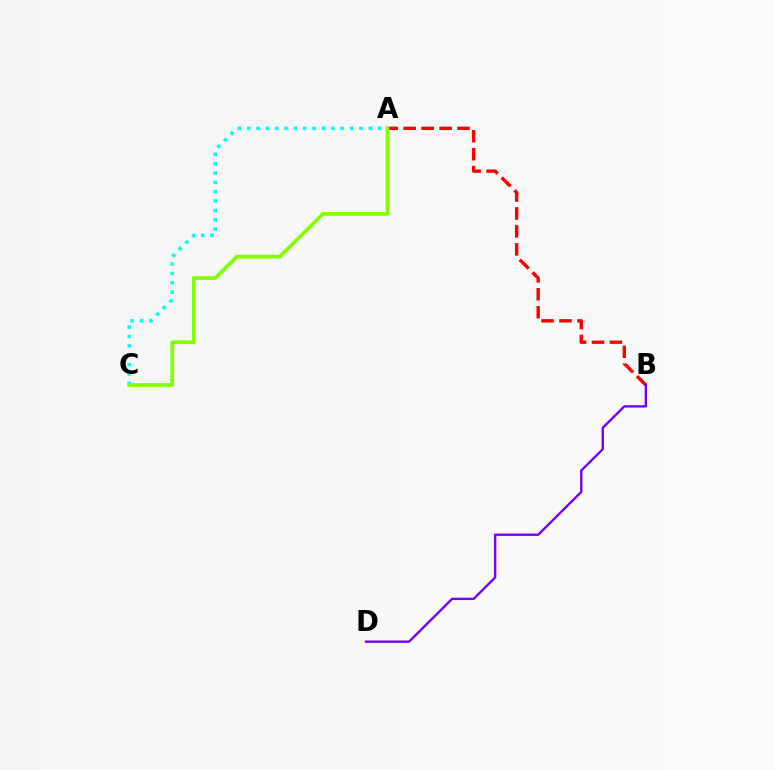{('A', 'B'): [{'color': '#ff0000', 'line_style': 'dashed', 'thickness': 2.44}], ('A', 'C'): [{'color': '#00fff6', 'line_style': 'dotted', 'thickness': 2.54}, {'color': '#84ff00', 'line_style': 'solid', 'thickness': 2.71}], ('B', 'D'): [{'color': '#7200ff', 'line_style': 'solid', 'thickness': 1.69}]}